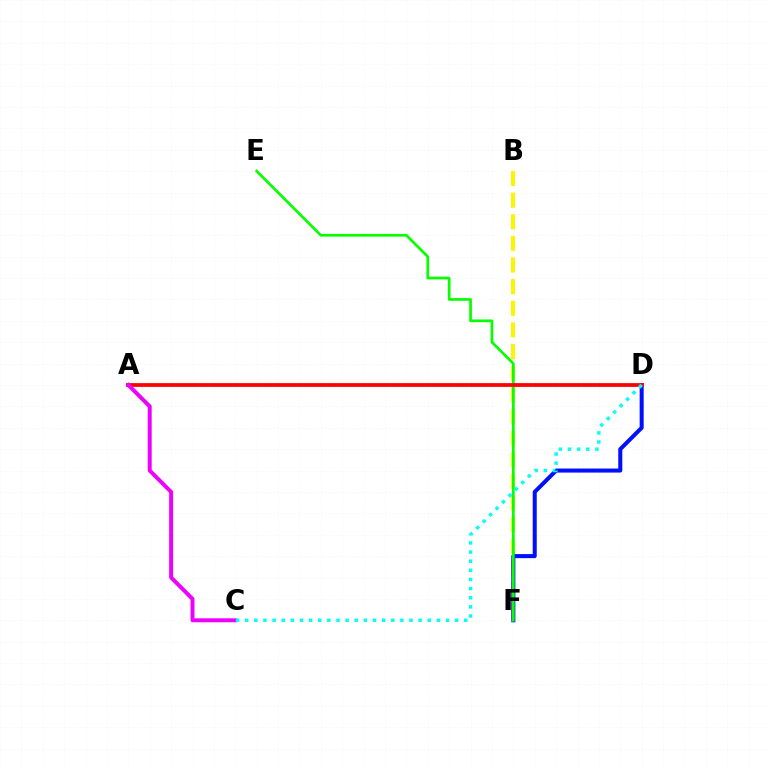{('B', 'F'): [{'color': '#fcf500', 'line_style': 'dashed', 'thickness': 2.94}], ('D', 'F'): [{'color': '#0010ff', 'line_style': 'solid', 'thickness': 2.91}], ('E', 'F'): [{'color': '#08ff00', 'line_style': 'solid', 'thickness': 1.95}], ('A', 'D'): [{'color': '#ff0000', 'line_style': 'solid', 'thickness': 2.71}], ('A', 'C'): [{'color': '#ee00ff', 'line_style': 'solid', 'thickness': 2.84}], ('C', 'D'): [{'color': '#00fff6', 'line_style': 'dotted', 'thickness': 2.48}]}